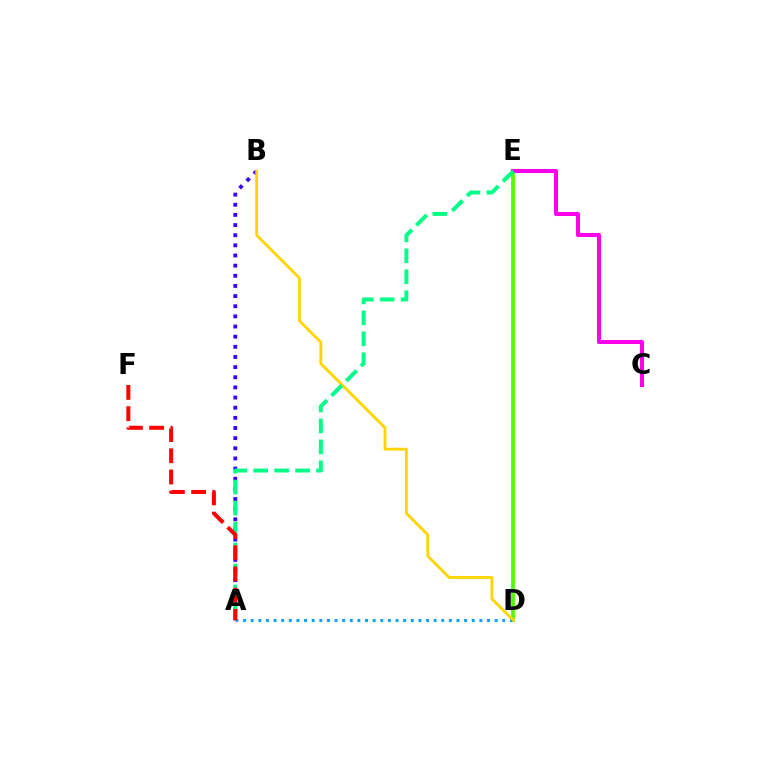{('D', 'E'): [{'color': '#4fff00', 'line_style': 'solid', 'thickness': 2.72}], ('A', 'B'): [{'color': '#3700ff', 'line_style': 'dotted', 'thickness': 2.76}], ('A', 'D'): [{'color': '#009eff', 'line_style': 'dotted', 'thickness': 2.07}], ('C', 'E'): [{'color': '#ff00ed', 'line_style': 'solid', 'thickness': 2.91}], ('B', 'D'): [{'color': '#ffd500', 'line_style': 'solid', 'thickness': 2.04}], ('A', 'E'): [{'color': '#00ff86', 'line_style': 'dashed', 'thickness': 2.85}], ('A', 'F'): [{'color': '#ff0000', 'line_style': 'dashed', 'thickness': 2.88}]}